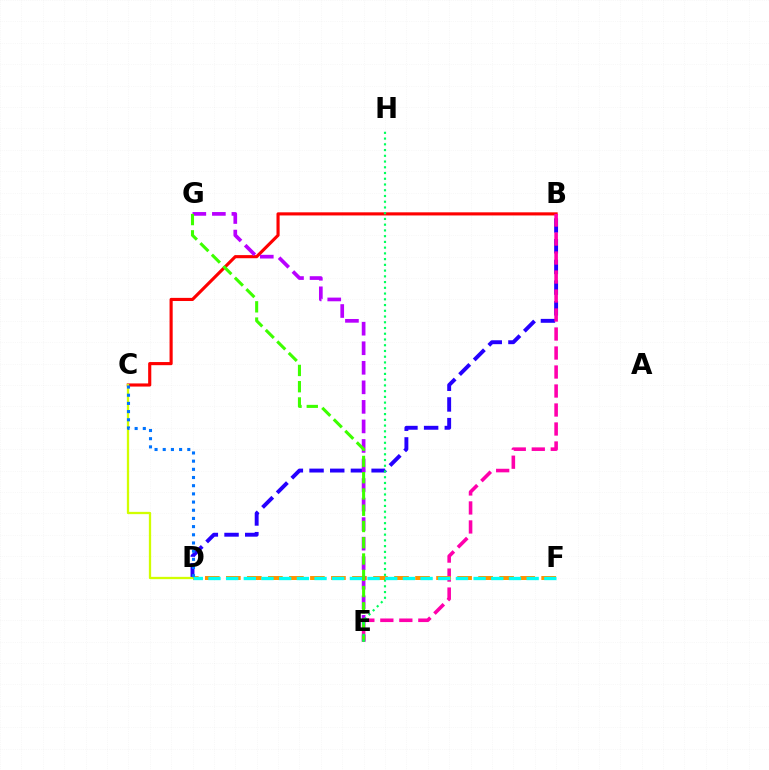{('B', 'D'): [{'color': '#2500ff', 'line_style': 'dashed', 'thickness': 2.81}], ('B', 'C'): [{'color': '#ff0000', 'line_style': 'solid', 'thickness': 2.25}], ('B', 'E'): [{'color': '#ff00ac', 'line_style': 'dashed', 'thickness': 2.58}], ('C', 'D'): [{'color': '#d1ff00', 'line_style': 'solid', 'thickness': 1.66}, {'color': '#0074ff', 'line_style': 'dotted', 'thickness': 2.22}], ('D', 'F'): [{'color': '#ff9400', 'line_style': 'dashed', 'thickness': 2.86}, {'color': '#00fff6', 'line_style': 'dashed', 'thickness': 2.4}], ('E', 'G'): [{'color': '#b900ff', 'line_style': 'dashed', 'thickness': 2.65}, {'color': '#3dff00', 'line_style': 'dashed', 'thickness': 2.21}], ('E', 'H'): [{'color': '#00ff5c', 'line_style': 'dotted', 'thickness': 1.56}]}